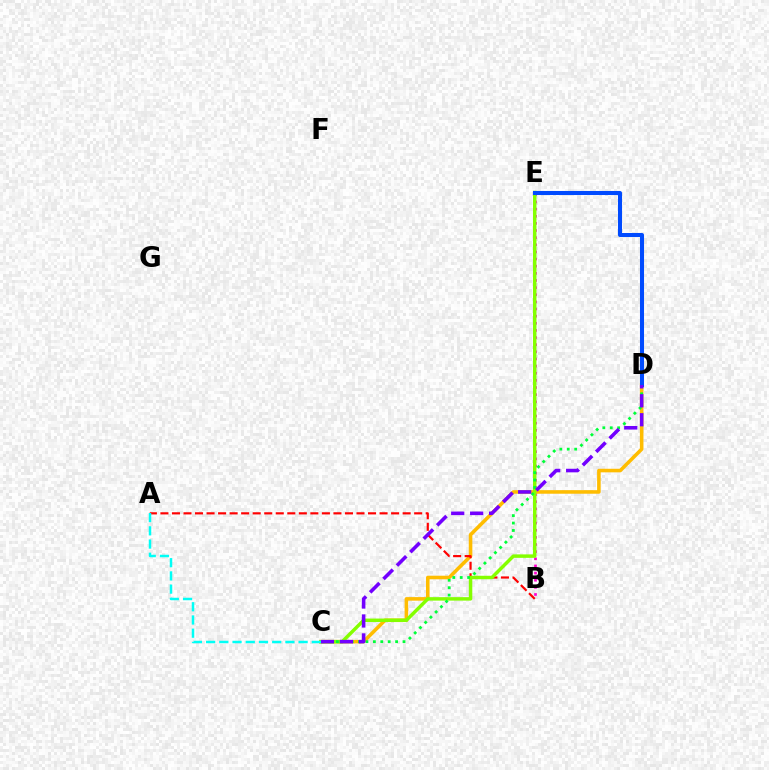{('B', 'E'): [{'color': '#ff00cf', 'line_style': 'dotted', 'thickness': 1.94}], ('C', 'D'): [{'color': '#ffbd00', 'line_style': 'solid', 'thickness': 2.57}, {'color': '#00ff39', 'line_style': 'dotted', 'thickness': 2.01}, {'color': '#7200ff', 'line_style': 'dashed', 'thickness': 2.57}], ('A', 'B'): [{'color': '#ff0000', 'line_style': 'dashed', 'thickness': 1.57}], ('C', 'E'): [{'color': '#84ff00', 'line_style': 'solid', 'thickness': 2.5}], ('D', 'E'): [{'color': '#004bff', 'line_style': 'solid', 'thickness': 2.91}], ('A', 'C'): [{'color': '#00fff6', 'line_style': 'dashed', 'thickness': 1.8}]}